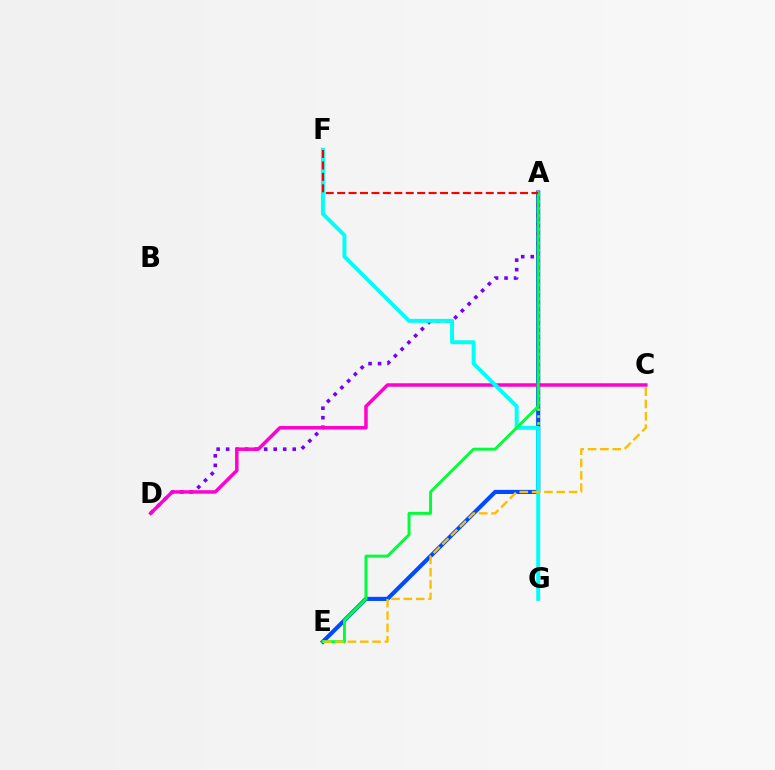{('A', 'E'): [{'color': '#004bff', 'line_style': 'solid', 'thickness': 2.97}, {'color': '#00ff39', 'line_style': 'solid', 'thickness': 2.12}], ('A', 'D'): [{'color': '#7200ff', 'line_style': 'dotted', 'thickness': 2.58}], ('A', 'G'): [{'color': '#84ff00', 'line_style': 'dotted', 'thickness': 1.88}], ('C', 'D'): [{'color': '#ff00cf', 'line_style': 'solid', 'thickness': 2.51}], ('F', 'G'): [{'color': '#00fff6', 'line_style': 'solid', 'thickness': 2.85}], ('C', 'E'): [{'color': '#ffbd00', 'line_style': 'dashed', 'thickness': 1.68}], ('A', 'F'): [{'color': '#ff0000', 'line_style': 'dashed', 'thickness': 1.55}]}